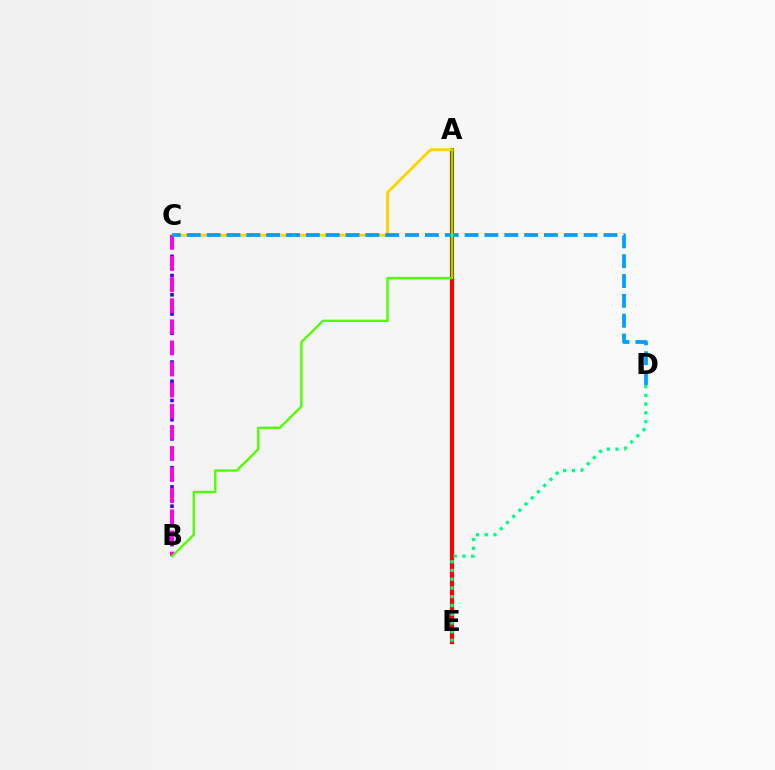{('A', 'E'): [{'color': '#ff0000', 'line_style': 'solid', 'thickness': 3.0}], ('B', 'C'): [{'color': '#3700ff', 'line_style': 'dotted', 'thickness': 2.61}, {'color': '#ff00ed', 'line_style': 'dashed', 'thickness': 2.87}], ('A', 'C'): [{'color': '#ffd500', 'line_style': 'solid', 'thickness': 2.12}], ('D', 'E'): [{'color': '#00ff86', 'line_style': 'dotted', 'thickness': 2.38}], ('C', 'D'): [{'color': '#009eff', 'line_style': 'dashed', 'thickness': 2.7}], ('A', 'B'): [{'color': '#4fff00', 'line_style': 'solid', 'thickness': 1.69}]}